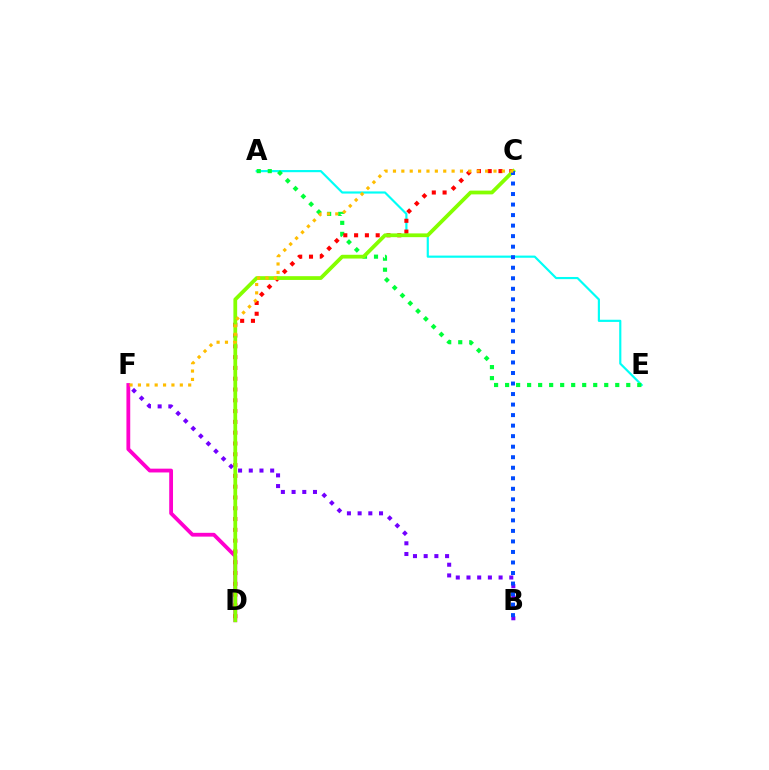{('D', 'F'): [{'color': '#ff00cf', 'line_style': 'solid', 'thickness': 2.74}], ('A', 'E'): [{'color': '#00fff6', 'line_style': 'solid', 'thickness': 1.56}, {'color': '#00ff39', 'line_style': 'dotted', 'thickness': 2.99}], ('C', 'D'): [{'color': '#ff0000', 'line_style': 'dotted', 'thickness': 2.93}, {'color': '#84ff00', 'line_style': 'solid', 'thickness': 2.71}], ('B', 'F'): [{'color': '#7200ff', 'line_style': 'dotted', 'thickness': 2.91}], ('B', 'C'): [{'color': '#004bff', 'line_style': 'dotted', 'thickness': 2.86}], ('C', 'F'): [{'color': '#ffbd00', 'line_style': 'dotted', 'thickness': 2.28}]}